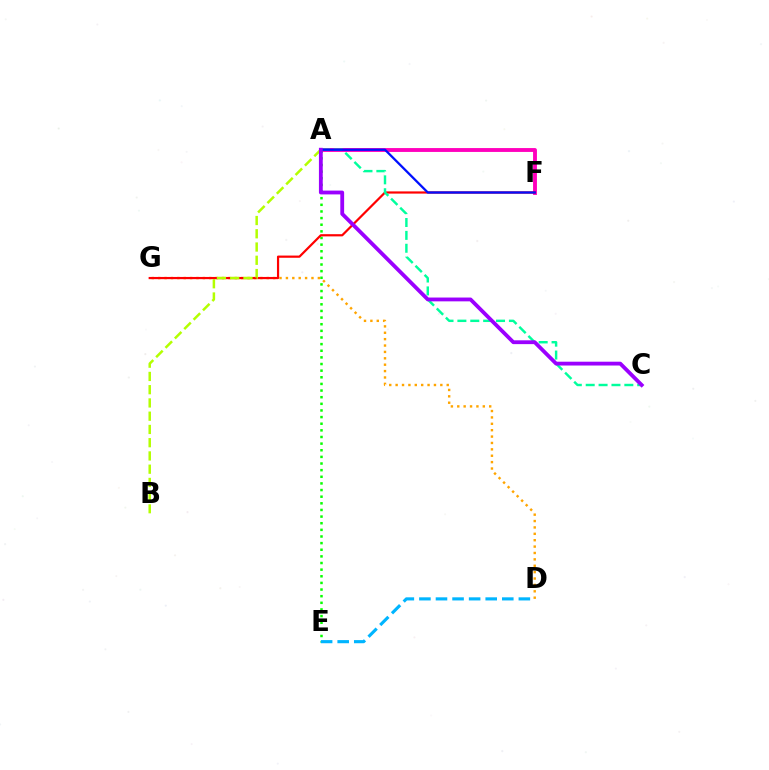{('A', 'F'): [{'color': '#ff00bd', 'line_style': 'solid', 'thickness': 2.78}, {'color': '#0010ff', 'line_style': 'solid', 'thickness': 1.64}], ('D', 'G'): [{'color': '#ffa500', 'line_style': 'dotted', 'thickness': 1.74}], ('A', 'E'): [{'color': '#08ff00', 'line_style': 'dotted', 'thickness': 1.8}], ('F', 'G'): [{'color': '#ff0000', 'line_style': 'solid', 'thickness': 1.59}], ('A', 'B'): [{'color': '#b3ff00', 'line_style': 'dashed', 'thickness': 1.8}], ('D', 'E'): [{'color': '#00b5ff', 'line_style': 'dashed', 'thickness': 2.25}], ('A', 'C'): [{'color': '#00ff9d', 'line_style': 'dashed', 'thickness': 1.75}, {'color': '#9b00ff', 'line_style': 'solid', 'thickness': 2.75}]}